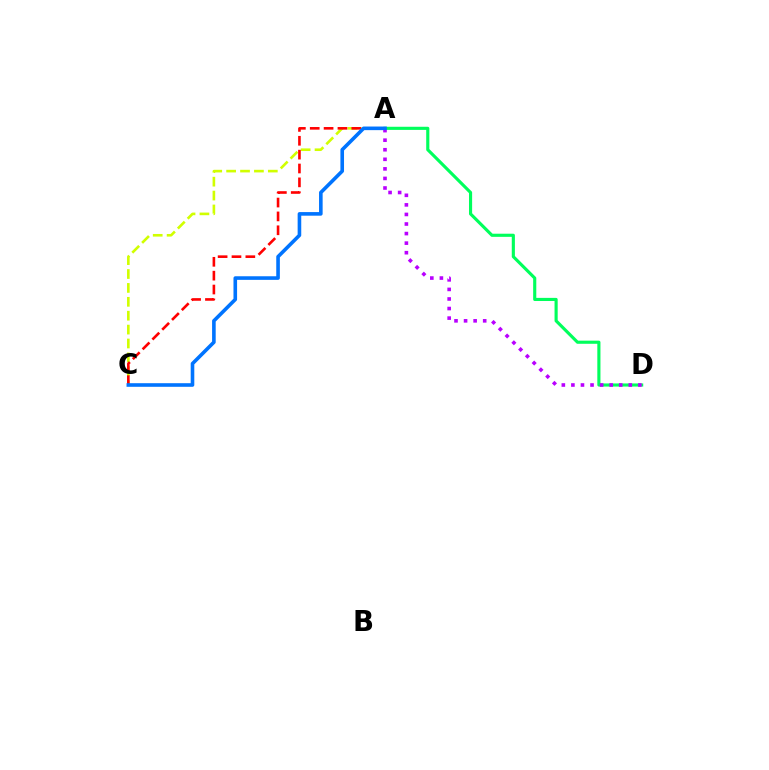{('A', 'D'): [{'color': '#00ff5c', 'line_style': 'solid', 'thickness': 2.25}, {'color': '#b900ff', 'line_style': 'dotted', 'thickness': 2.6}], ('A', 'C'): [{'color': '#d1ff00', 'line_style': 'dashed', 'thickness': 1.89}, {'color': '#ff0000', 'line_style': 'dashed', 'thickness': 1.88}, {'color': '#0074ff', 'line_style': 'solid', 'thickness': 2.6}]}